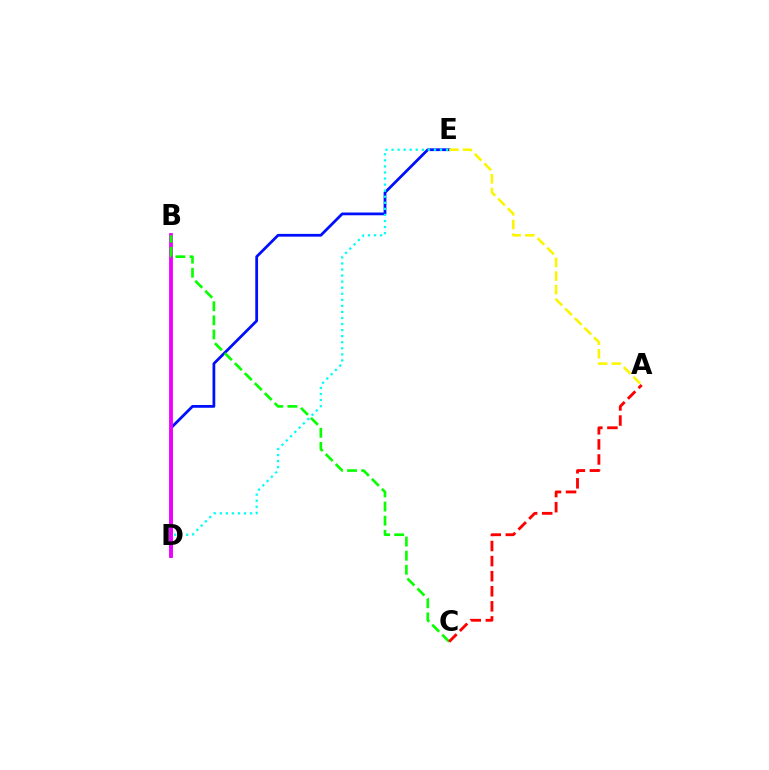{('D', 'E'): [{'color': '#0010ff', 'line_style': 'solid', 'thickness': 1.99}, {'color': '#00fff6', 'line_style': 'dotted', 'thickness': 1.65}], ('A', 'E'): [{'color': '#fcf500', 'line_style': 'dashed', 'thickness': 1.85}], ('B', 'D'): [{'color': '#ee00ff', 'line_style': 'solid', 'thickness': 2.74}], ('B', 'C'): [{'color': '#08ff00', 'line_style': 'dashed', 'thickness': 1.92}], ('A', 'C'): [{'color': '#ff0000', 'line_style': 'dashed', 'thickness': 2.05}]}